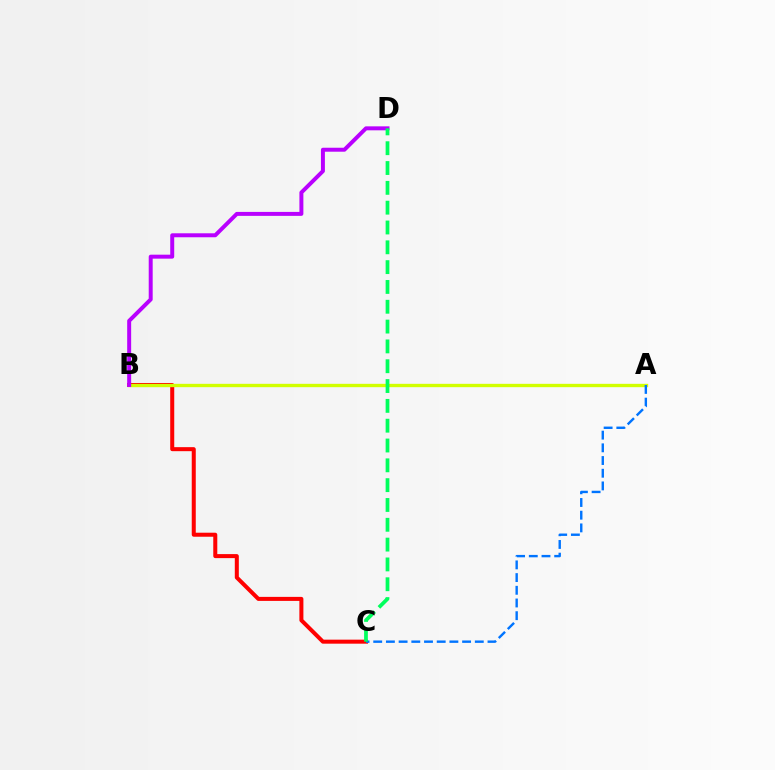{('B', 'C'): [{'color': '#ff0000', 'line_style': 'solid', 'thickness': 2.89}], ('A', 'B'): [{'color': '#d1ff00', 'line_style': 'solid', 'thickness': 2.42}], ('B', 'D'): [{'color': '#b900ff', 'line_style': 'solid', 'thickness': 2.86}], ('A', 'C'): [{'color': '#0074ff', 'line_style': 'dashed', 'thickness': 1.73}], ('C', 'D'): [{'color': '#00ff5c', 'line_style': 'dashed', 'thickness': 2.69}]}